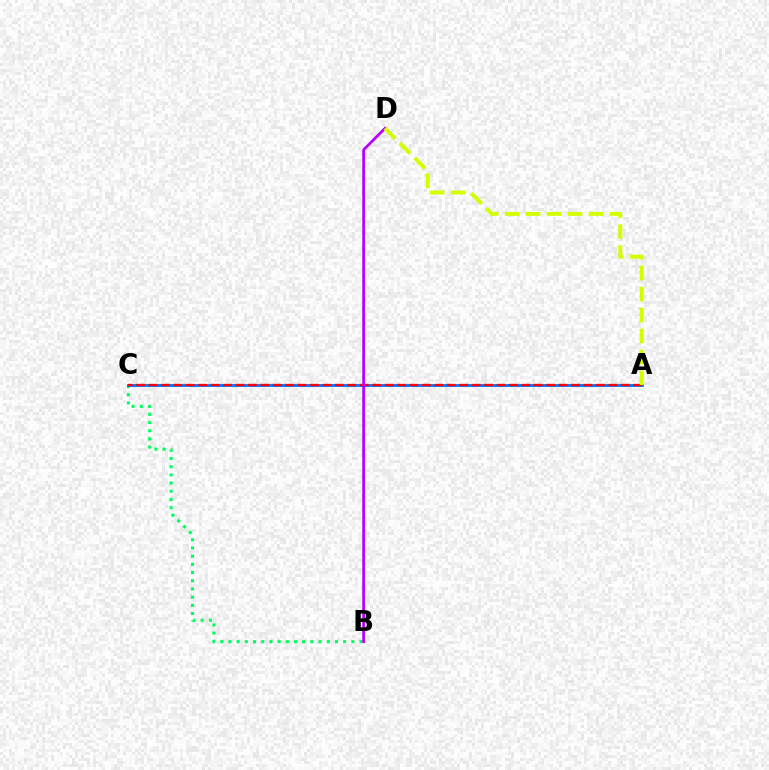{('B', 'C'): [{'color': '#00ff5c', 'line_style': 'dotted', 'thickness': 2.23}], ('A', 'C'): [{'color': '#0074ff', 'line_style': 'solid', 'thickness': 2.04}, {'color': '#ff0000', 'line_style': 'dashed', 'thickness': 1.69}], ('B', 'D'): [{'color': '#b900ff', 'line_style': 'solid', 'thickness': 1.97}], ('A', 'D'): [{'color': '#d1ff00', 'line_style': 'dashed', 'thickness': 2.85}]}